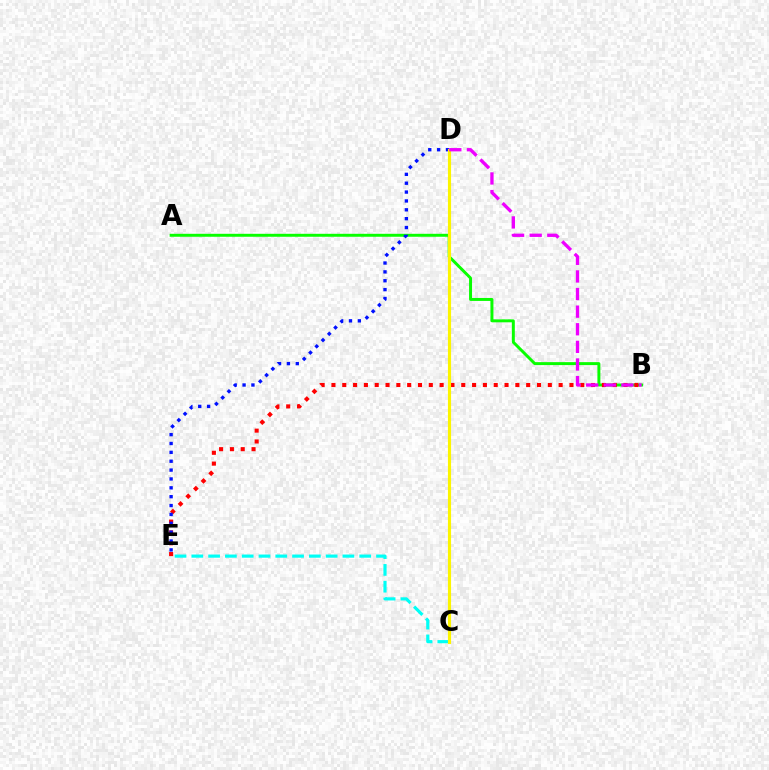{('A', 'B'): [{'color': '#08ff00', 'line_style': 'solid', 'thickness': 2.13}], ('B', 'E'): [{'color': '#ff0000', 'line_style': 'dotted', 'thickness': 2.94}], ('D', 'E'): [{'color': '#0010ff', 'line_style': 'dotted', 'thickness': 2.41}], ('C', 'E'): [{'color': '#00fff6', 'line_style': 'dashed', 'thickness': 2.28}], ('C', 'D'): [{'color': '#fcf500', 'line_style': 'solid', 'thickness': 2.26}], ('B', 'D'): [{'color': '#ee00ff', 'line_style': 'dashed', 'thickness': 2.39}]}